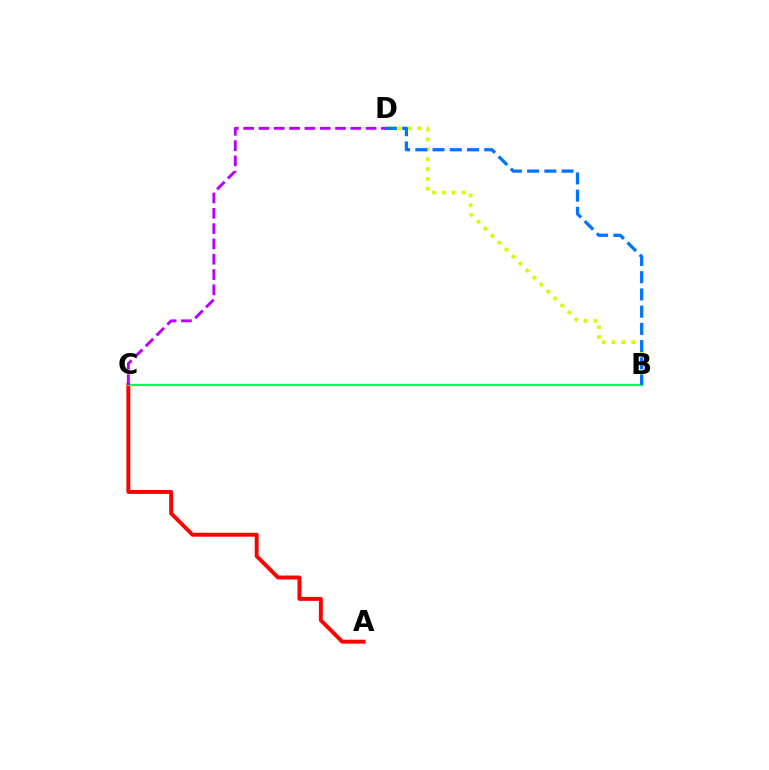{('B', 'D'): [{'color': '#d1ff00', 'line_style': 'dotted', 'thickness': 2.68}, {'color': '#0074ff', 'line_style': 'dashed', 'thickness': 2.34}], ('A', 'C'): [{'color': '#ff0000', 'line_style': 'solid', 'thickness': 2.83}], ('B', 'C'): [{'color': '#00ff5c', 'line_style': 'solid', 'thickness': 1.59}], ('C', 'D'): [{'color': '#b900ff', 'line_style': 'dashed', 'thickness': 2.08}]}